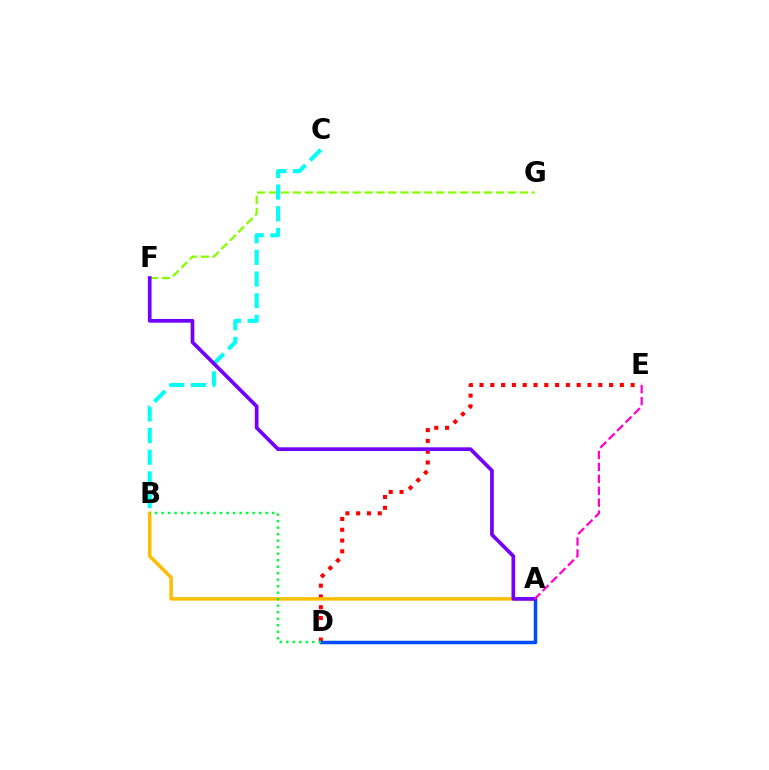{('D', 'E'): [{'color': '#ff0000', 'line_style': 'dotted', 'thickness': 2.93}], ('F', 'G'): [{'color': '#84ff00', 'line_style': 'dashed', 'thickness': 1.62}], ('A', 'B'): [{'color': '#ffbd00', 'line_style': 'solid', 'thickness': 2.53}], ('A', 'D'): [{'color': '#004bff', 'line_style': 'solid', 'thickness': 2.52}], ('B', 'C'): [{'color': '#00fff6', 'line_style': 'dashed', 'thickness': 2.94}], ('A', 'F'): [{'color': '#7200ff', 'line_style': 'solid', 'thickness': 2.66}], ('A', 'E'): [{'color': '#ff00cf', 'line_style': 'dashed', 'thickness': 1.62}], ('B', 'D'): [{'color': '#00ff39', 'line_style': 'dotted', 'thickness': 1.77}]}